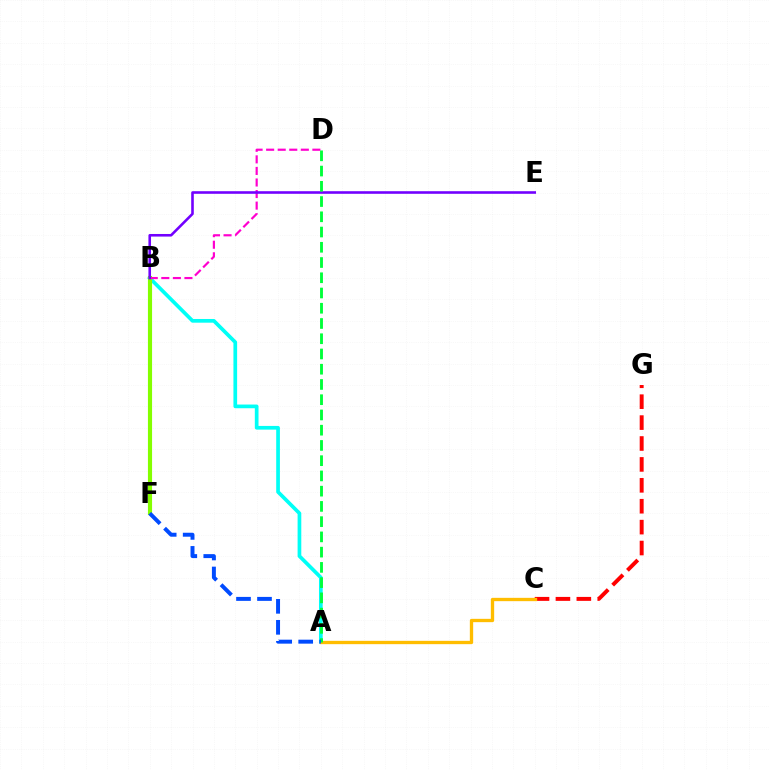{('A', 'B'): [{'color': '#00fff6', 'line_style': 'solid', 'thickness': 2.66}], ('C', 'G'): [{'color': '#ff0000', 'line_style': 'dashed', 'thickness': 2.84}], ('B', 'F'): [{'color': '#84ff00', 'line_style': 'solid', 'thickness': 2.98}], ('B', 'D'): [{'color': '#ff00cf', 'line_style': 'dashed', 'thickness': 1.57}], ('B', 'E'): [{'color': '#7200ff', 'line_style': 'solid', 'thickness': 1.87}], ('A', 'C'): [{'color': '#ffbd00', 'line_style': 'solid', 'thickness': 2.39}], ('A', 'D'): [{'color': '#00ff39', 'line_style': 'dashed', 'thickness': 2.07}], ('A', 'F'): [{'color': '#004bff', 'line_style': 'dashed', 'thickness': 2.85}]}